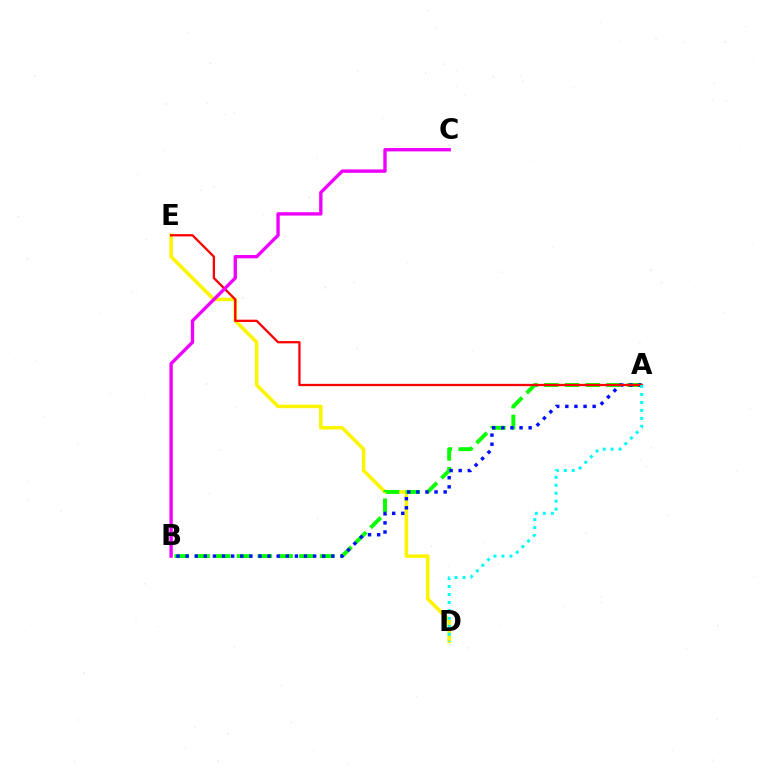{('D', 'E'): [{'color': '#fcf500', 'line_style': 'solid', 'thickness': 2.55}], ('A', 'B'): [{'color': '#08ff00', 'line_style': 'dashed', 'thickness': 2.82}, {'color': '#0010ff', 'line_style': 'dotted', 'thickness': 2.47}], ('A', 'E'): [{'color': '#ff0000', 'line_style': 'solid', 'thickness': 1.64}], ('B', 'C'): [{'color': '#ee00ff', 'line_style': 'solid', 'thickness': 2.42}], ('A', 'D'): [{'color': '#00fff6', 'line_style': 'dotted', 'thickness': 2.16}]}